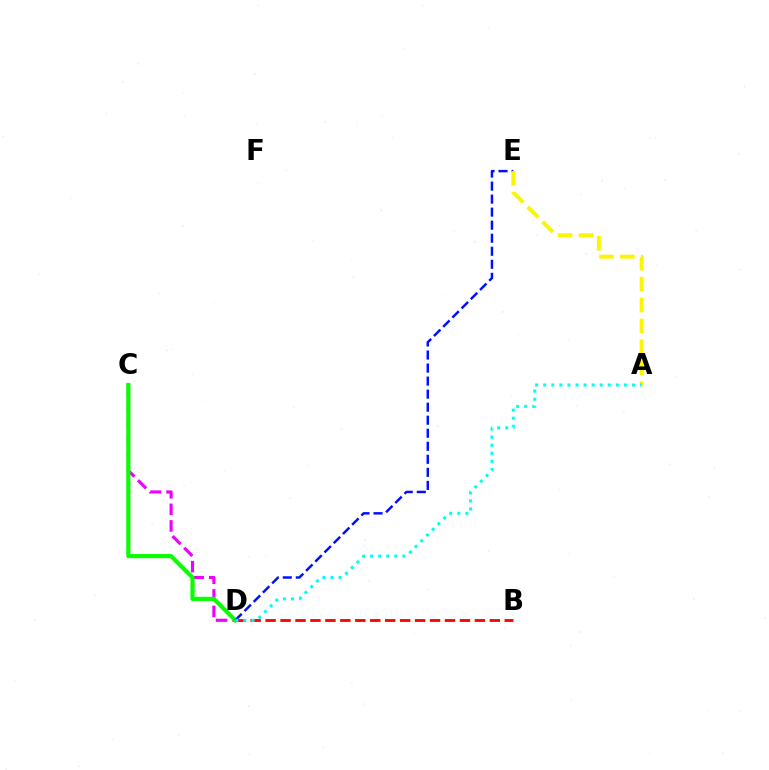{('C', 'D'): [{'color': '#ee00ff', 'line_style': 'dashed', 'thickness': 2.25}, {'color': '#08ff00', 'line_style': 'solid', 'thickness': 2.99}], ('B', 'D'): [{'color': '#ff0000', 'line_style': 'dashed', 'thickness': 2.03}], ('D', 'E'): [{'color': '#0010ff', 'line_style': 'dashed', 'thickness': 1.77}], ('A', 'E'): [{'color': '#fcf500', 'line_style': 'dashed', 'thickness': 2.84}], ('A', 'D'): [{'color': '#00fff6', 'line_style': 'dotted', 'thickness': 2.19}]}